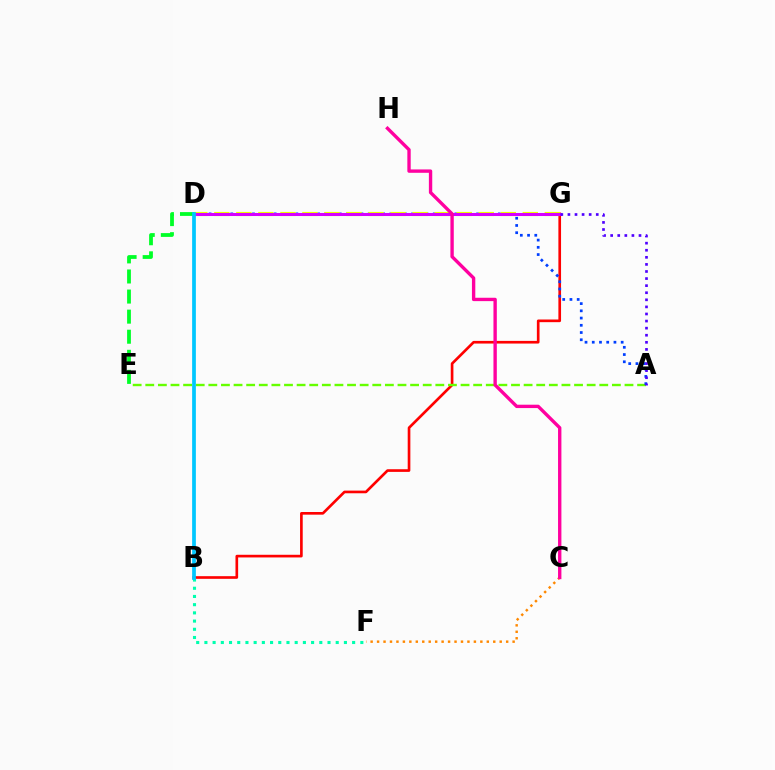{('B', 'G'): [{'color': '#ff0000', 'line_style': 'solid', 'thickness': 1.91}], ('B', 'F'): [{'color': '#00ffaf', 'line_style': 'dotted', 'thickness': 2.23}], ('A', 'E'): [{'color': '#66ff00', 'line_style': 'dashed', 'thickness': 1.71}], ('D', 'E'): [{'color': '#00ff27', 'line_style': 'dashed', 'thickness': 2.73}], ('A', 'D'): [{'color': '#003fff', 'line_style': 'dotted', 'thickness': 1.96}], ('D', 'G'): [{'color': '#eeff00', 'line_style': 'dashed', 'thickness': 2.99}, {'color': '#d600ff', 'line_style': 'solid', 'thickness': 2.18}], ('A', 'G'): [{'color': '#4f00ff', 'line_style': 'dotted', 'thickness': 1.92}], ('C', 'F'): [{'color': '#ff8800', 'line_style': 'dotted', 'thickness': 1.75}], ('B', 'D'): [{'color': '#00c7ff', 'line_style': 'solid', 'thickness': 2.69}], ('C', 'H'): [{'color': '#ff00a0', 'line_style': 'solid', 'thickness': 2.42}]}